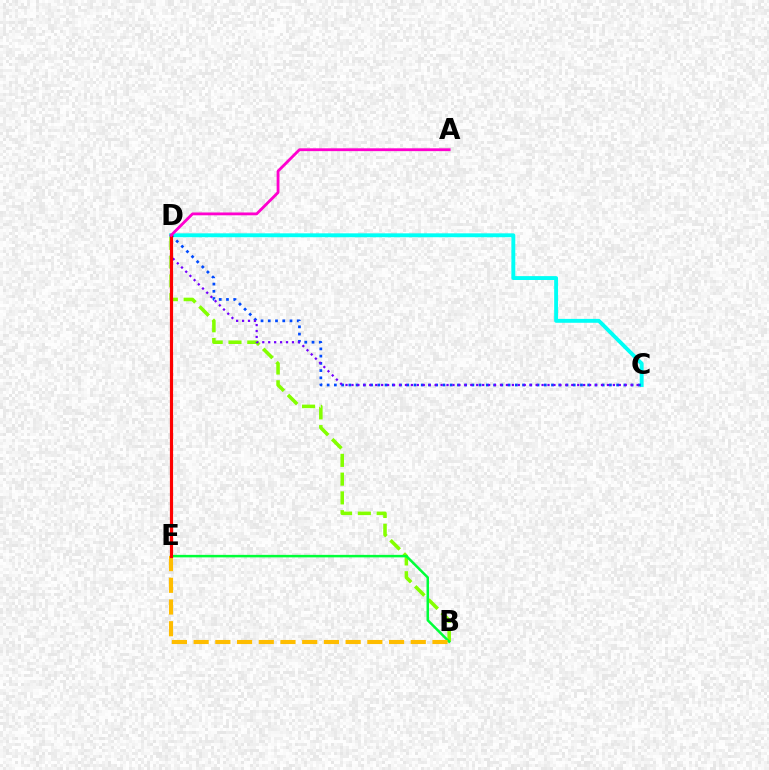{('C', 'D'): [{'color': '#00fff6', 'line_style': 'solid', 'thickness': 2.8}, {'color': '#004bff', 'line_style': 'dotted', 'thickness': 1.97}, {'color': '#7200ff', 'line_style': 'dotted', 'thickness': 1.61}], ('B', 'D'): [{'color': '#84ff00', 'line_style': 'dashed', 'thickness': 2.55}], ('B', 'E'): [{'color': '#00ff39', 'line_style': 'solid', 'thickness': 1.8}, {'color': '#ffbd00', 'line_style': 'dashed', 'thickness': 2.95}], ('D', 'E'): [{'color': '#ff0000', 'line_style': 'solid', 'thickness': 2.3}], ('A', 'D'): [{'color': '#ff00cf', 'line_style': 'solid', 'thickness': 2.03}]}